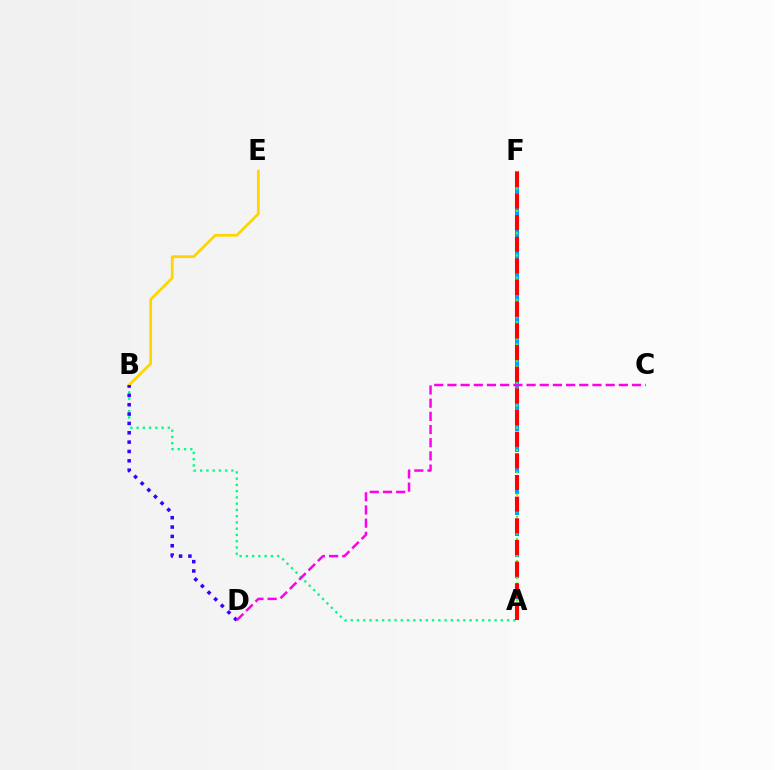{('A', 'B'): [{'color': '#00ff86', 'line_style': 'dotted', 'thickness': 1.7}], ('B', 'E'): [{'color': '#ffd500', 'line_style': 'solid', 'thickness': 1.97}], ('B', 'D'): [{'color': '#3700ff', 'line_style': 'dotted', 'thickness': 2.54}], ('A', 'F'): [{'color': '#009eff', 'line_style': 'dashed', 'thickness': 2.85}, {'color': '#4fff00', 'line_style': 'dotted', 'thickness': 1.51}, {'color': '#ff0000', 'line_style': 'dashed', 'thickness': 2.94}], ('C', 'D'): [{'color': '#ff00ed', 'line_style': 'dashed', 'thickness': 1.79}]}